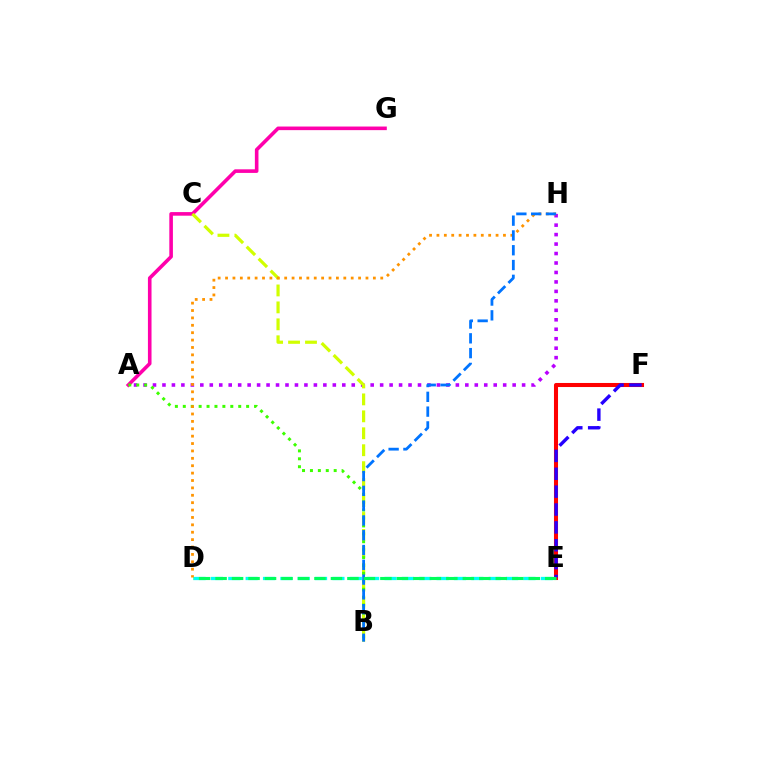{('A', 'G'): [{'color': '#ff00ac', 'line_style': 'solid', 'thickness': 2.59}], ('D', 'E'): [{'color': '#00fff6', 'line_style': 'dashed', 'thickness': 2.36}, {'color': '#00ff5c', 'line_style': 'dashed', 'thickness': 2.24}], ('A', 'H'): [{'color': '#b900ff', 'line_style': 'dotted', 'thickness': 2.57}], ('B', 'C'): [{'color': '#d1ff00', 'line_style': 'dashed', 'thickness': 2.3}], ('E', 'F'): [{'color': '#ff0000', 'line_style': 'solid', 'thickness': 2.92}, {'color': '#2500ff', 'line_style': 'dashed', 'thickness': 2.43}], ('A', 'B'): [{'color': '#3dff00', 'line_style': 'dotted', 'thickness': 2.15}], ('D', 'H'): [{'color': '#ff9400', 'line_style': 'dotted', 'thickness': 2.01}], ('B', 'H'): [{'color': '#0074ff', 'line_style': 'dashed', 'thickness': 2.01}]}